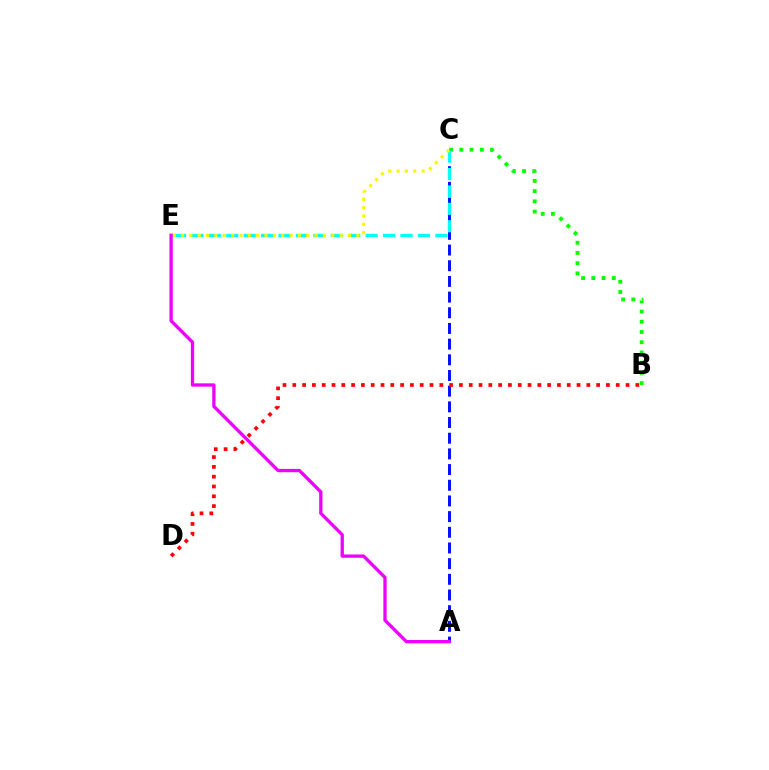{('B', 'C'): [{'color': '#08ff00', 'line_style': 'dotted', 'thickness': 2.78}], ('A', 'C'): [{'color': '#0010ff', 'line_style': 'dashed', 'thickness': 2.13}], ('B', 'D'): [{'color': '#ff0000', 'line_style': 'dotted', 'thickness': 2.66}], ('C', 'E'): [{'color': '#00fff6', 'line_style': 'dashed', 'thickness': 2.37}, {'color': '#fcf500', 'line_style': 'dotted', 'thickness': 2.27}], ('A', 'E'): [{'color': '#ee00ff', 'line_style': 'solid', 'thickness': 2.39}]}